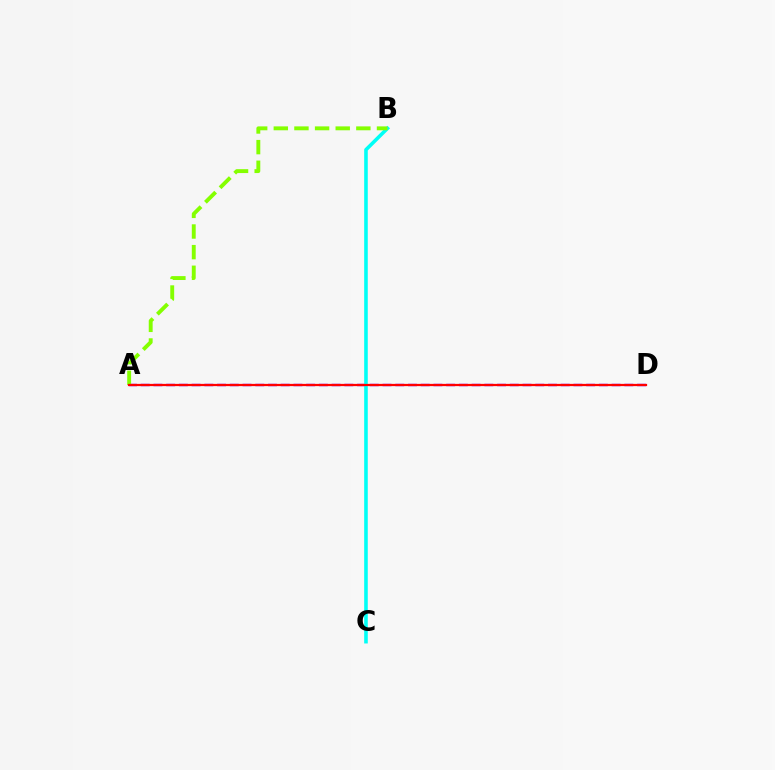{('A', 'D'): [{'color': '#7200ff', 'line_style': 'dashed', 'thickness': 1.73}, {'color': '#ff0000', 'line_style': 'solid', 'thickness': 1.61}], ('B', 'C'): [{'color': '#00fff6', 'line_style': 'solid', 'thickness': 2.58}], ('A', 'B'): [{'color': '#84ff00', 'line_style': 'dashed', 'thickness': 2.8}]}